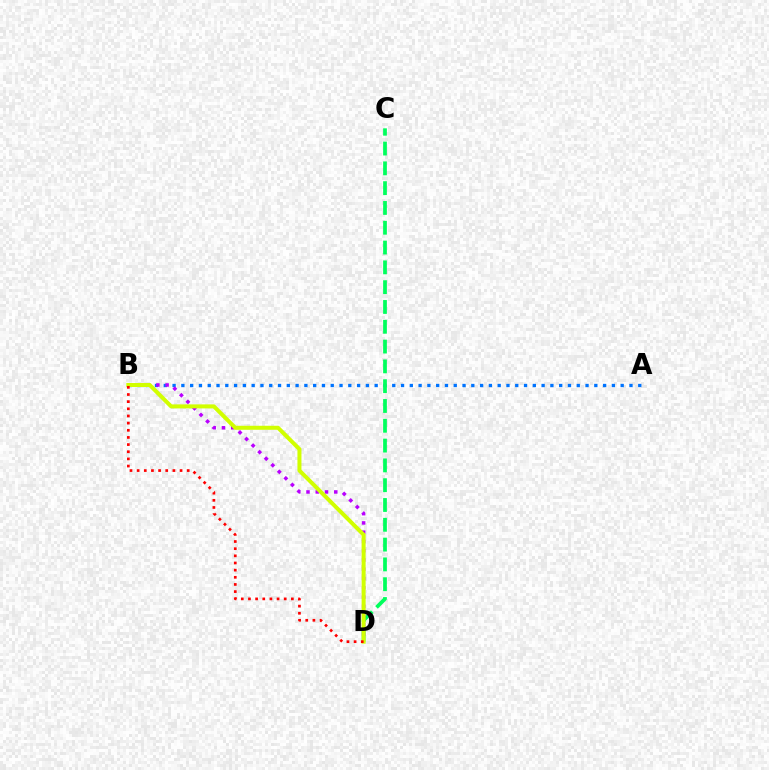{('A', 'B'): [{'color': '#0074ff', 'line_style': 'dotted', 'thickness': 2.39}], ('C', 'D'): [{'color': '#00ff5c', 'line_style': 'dashed', 'thickness': 2.69}], ('B', 'D'): [{'color': '#b900ff', 'line_style': 'dotted', 'thickness': 2.52}, {'color': '#d1ff00', 'line_style': 'solid', 'thickness': 2.89}, {'color': '#ff0000', 'line_style': 'dotted', 'thickness': 1.94}]}